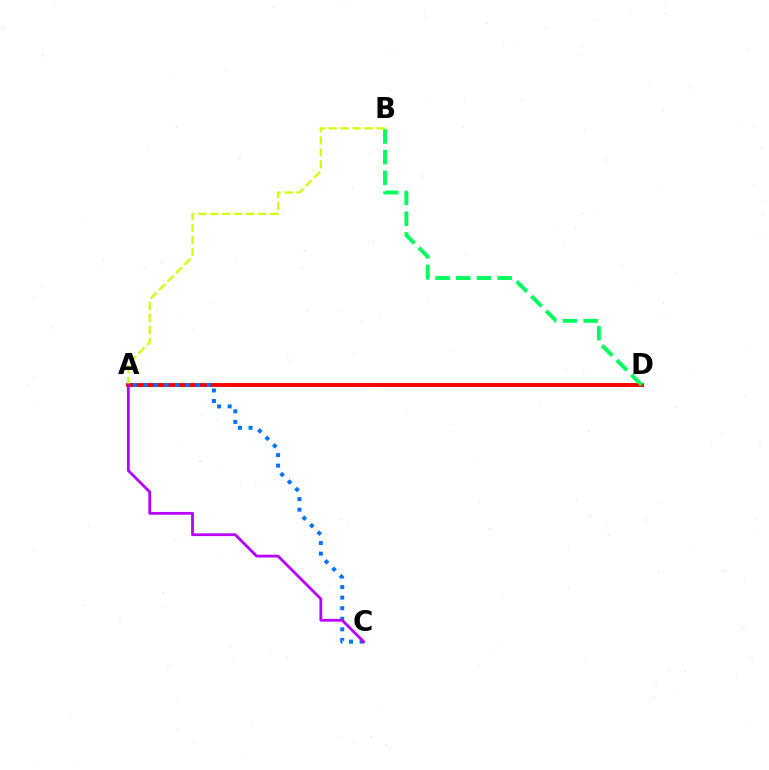{('A', 'D'): [{'color': '#ff0000', 'line_style': 'solid', 'thickness': 2.82}], ('B', 'D'): [{'color': '#00ff5c', 'line_style': 'dashed', 'thickness': 2.82}], ('A', 'C'): [{'color': '#0074ff', 'line_style': 'dotted', 'thickness': 2.87}, {'color': '#b900ff', 'line_style': 'solid', 'thickness': 2.01}], ('A', 'B'): [{'color': '#d1ff00', 'line_style': 'dashed', 'thickness': 1.63}]}